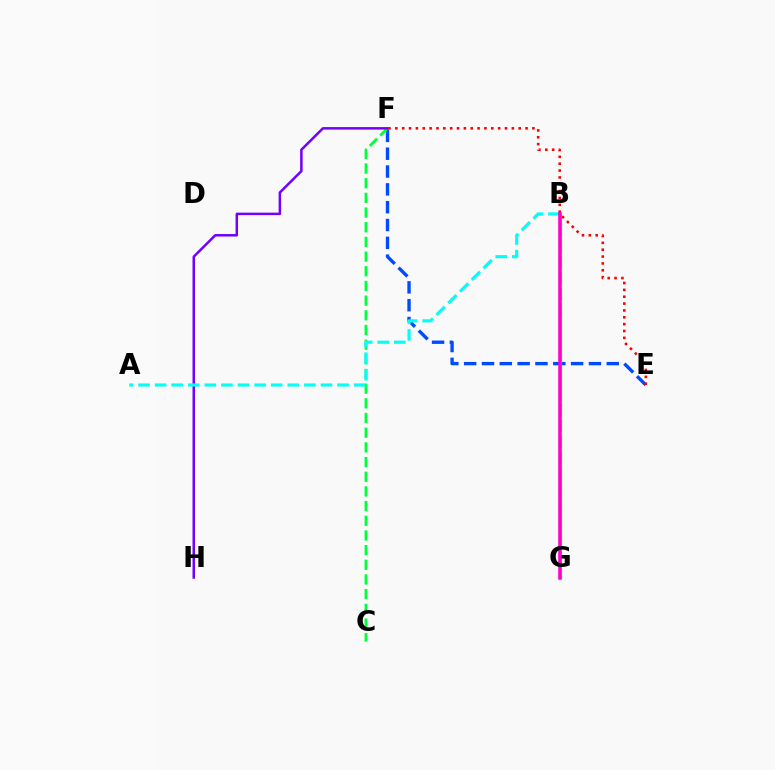{('E', 'F'): [{'color': '#004bff', 'line_style': 'dashed', 'thickness': 2.42}, {'color': '#ff0000', 'line_style': 'dotted', 'thickness': 1.86}], ('C', 'F'): [{'color': '#00ff39', 'line_style': 'dashed', 'thickness': 1.99}], ('F', 'H'): [{'color': '#7200ff', 'line_style': 'solid', 'thickness': 1.8}], ('A', 'B'): [{'color': '#00fff6', 'line_style': 'dashed', 'thickness': 2.25}], ('B', 'G'): [{'color': '#84ff00', 'line_style': 'dashed', 'thickness': 2.0}, {'color': '#ffbd00', 'line_style': 'dashed', 'thickness': 2.22}, {'color': '#ff00cf', 'line_style': 'solid', 'thickness': 2.55}]}